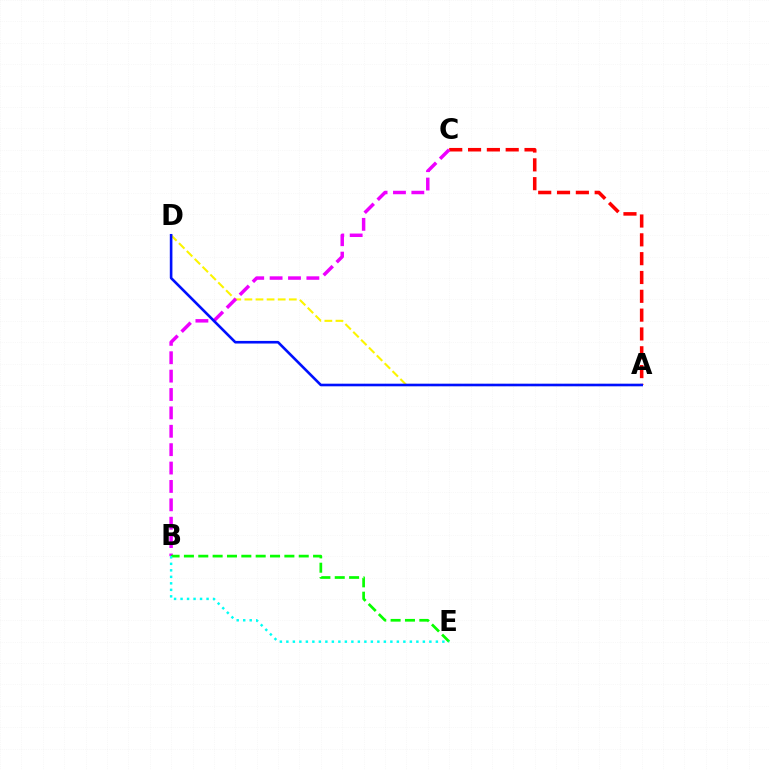{('A', 'C'): [{'color': '#ff0000', 'line_style': 'dashed', 'thickness': 2.56}], ('A', 'D'): [{'color': '#fcf500', 'line_style': 'dashed', 'thickness': 1.51}, {'color': '#0010ff', 'line_style': 'solid', 'thickness': 1.88}], ('B', 'C'): [{'color': '#ee00ff', 'line_style': 'dashed', 'thickness': 2.5}], ('B', 'E'): [{'color': '#08ff00', 'line_style': 'dashed', 'thickness': 1.95}, {'color': '#00fff6', 'line_style': 'dotted', 'thickness': 1.77}]}